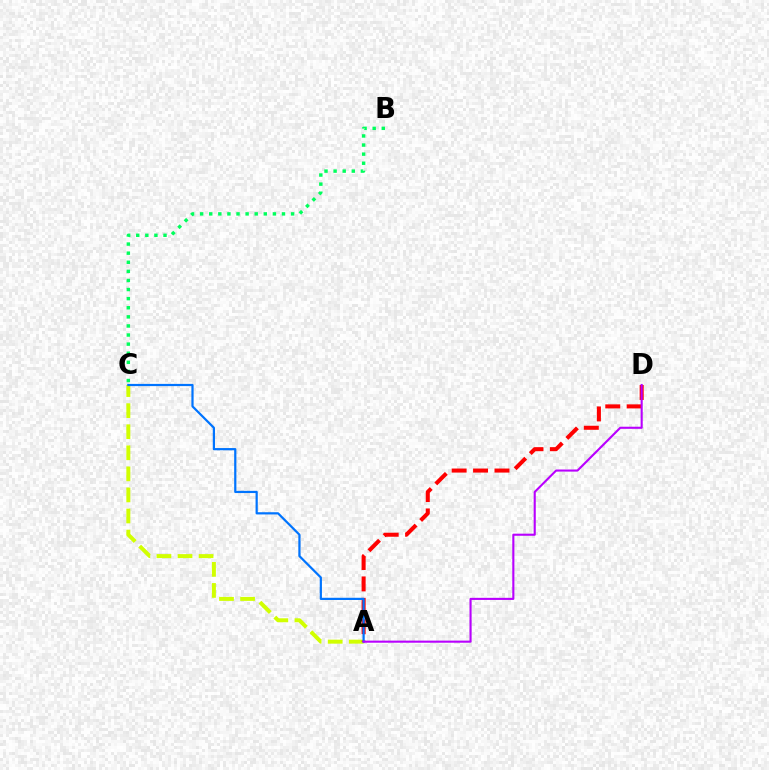{('B', 'C'): [{'color': '#00ff5c', 'line_style': 'dotted', 'thickness': 2.47}], ('A', 'C'): [{'color': '#d1ff00', 'line_style': 'dashed', 'thickness': 2.86}, {'color': '#0074ff', 'line_style': 'solid', 'thickness': 1.59}], ('A', 'D'): [{'color': '#ff0000', 'line_style': 'dashed', 'thickness': 2.91}, {'color': '#b900ff', 'line_style': 'solid', 'thickness': 1.51}]}